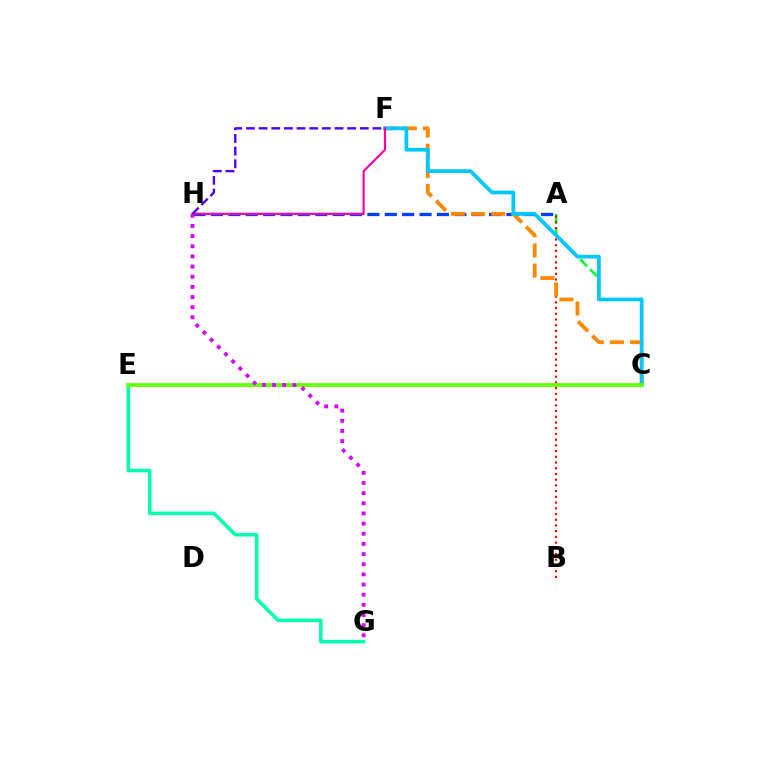{('A', 'C'): [{'color': '#00ff27', 'line_style': 'dashed', 'thickness': 1.88}], ('A', 'H'): [{'color': '#003fff', 'line_style': 'dashed', 'thickness': 2.36}], ('E', 'G'): [{'color': '#00ffaf', 'line_style': 'solid', 'thickness': 2.56}], ('A', 'B'): [{'color': '#ff0000', 'line_style': 'dotted', 'thickness': 1.55}], ('C', 'F'): [{'color': '#ff8800', 'line_style': 'dashed', 'thickness': 2.74}, {'color': '#00c7ff', 'line_style': 'solid', 'thickness': 2.69}], ('C', 'E'): [{'color': '#eeff00', 'line_style': 'solid', 'thickness': 2.18}, {'color': '#66ff00', 'line_style': 'solid', 'thickness': 2.66}], ('G', 'H'): [{'color': '#d600ff', 'line_style': 'dotted', 'thickness': 2.76}], ('F', 'H'): [{'color': '#ff00a0', 'line_style': 'solid', 'thickness': 1.56}, {'color': '#4f00ff', 'line_style': 'dashed', 'thickness': 1.72}]}